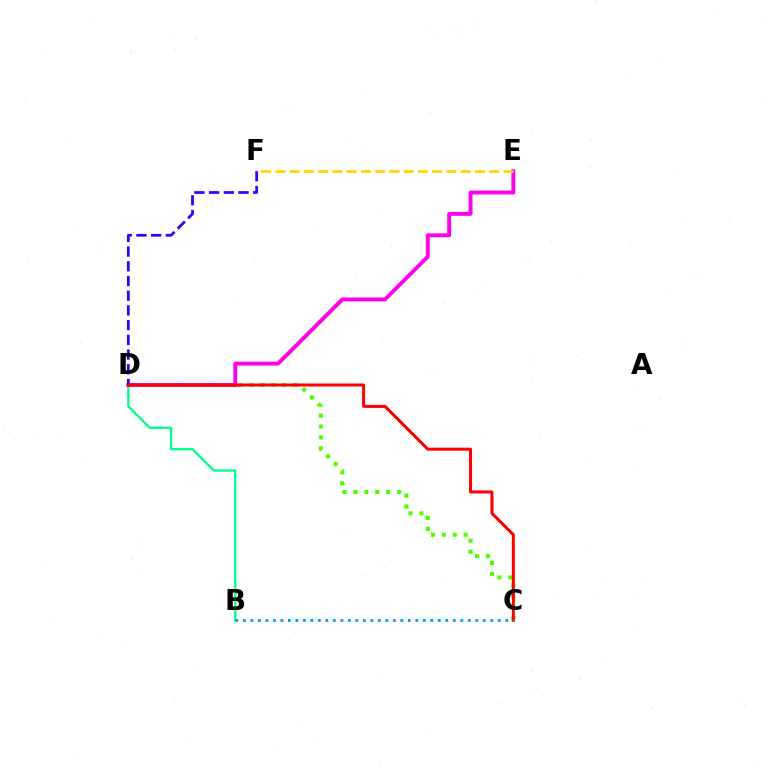{('B', 'D'): [{'color': '#00ff86', 'line_style': 'solid', 'thickness': 1.68}], ('C', 'D'): [{'color': '#4fff00', 'line_style': 'dotted', 'thickness': 2.97}, {'color': '#ff0000', 'line_style': 'solid', 'thickness': 2.17}], ('D', 'E'): [{'color': '#ff00ed', 'line_style': 'solid', 'thickness': 2.8}], ('D', 'F'): [{'color': '#3700ff', 'line_style': 'dashed', 'thickness': 2.0}], ('E', 'F'): [{'color': '#ffd500', 'line_style': 'dashed', 'thickness': 1.94}], ('B', 'C'): [{'color': '#009eff', 'line_style': 'dotted', 'thickness': 2.04}]}